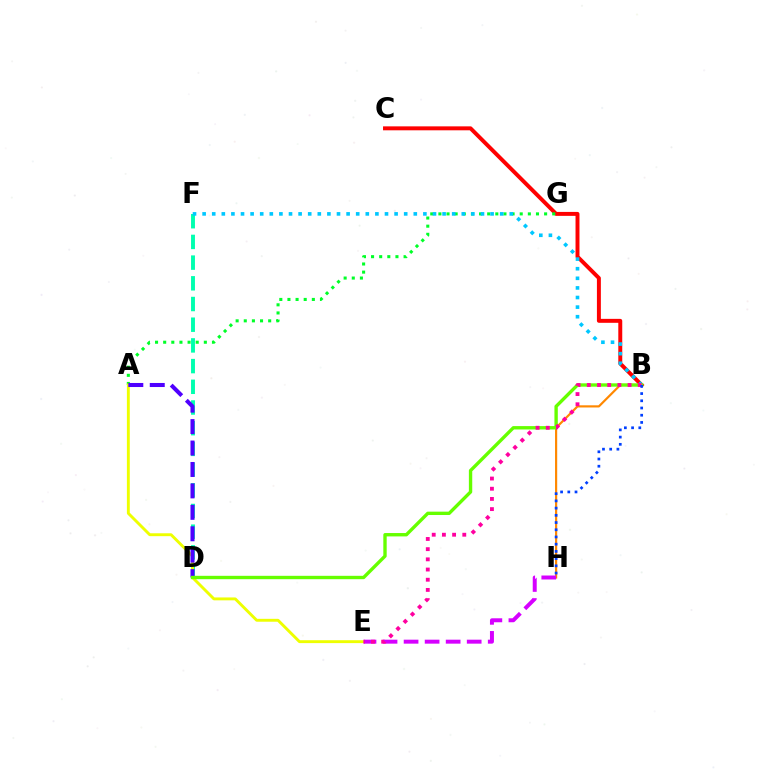{('B', 'C'): [{'color': '#ff0000', 'line_style': 'solid', 'thickness': 2.84}], ('A', 'G'): [{'color': '#00ff27', 'line_style': 'dotted', 'thickness': 2.21}], ('D', 'F'): [{'color': '#00ffaf', 'line_style': 'dashed', 'thickness': 2.81}], ('B', 'H'): [{'color': '#ff8800', 'line_style': 'solid', 'thickness': 1.57}, {'color': '#003fff', 'line_style': 'dotted', 'thickness': 1.96}], ('B', 'F'): [{'color': '#00c7ff', 'line_style': 'dotted', 'thickness': 2.61}], ('A', 'E'): [{'color': '#eeff00', 'line_style': 'solid', 'thickness': 2.08}], ('A', 'D'): [{'color': '#4f00ff', 'line_style': 'dashed', 'thickness': 2.91}], ('B', 'D'): [{'color': '#66ff00', 'line_style': 'solid', 'thickness': 2.42}], ('E', 'H'): [{'color': '#d600ff', 'line_style': 'dashed', 'thickness': 2.86}], ('B', 'E'): [{'color': '#ff00a0', 'line_style': 'dotted', 'thickness': 2.77}]}